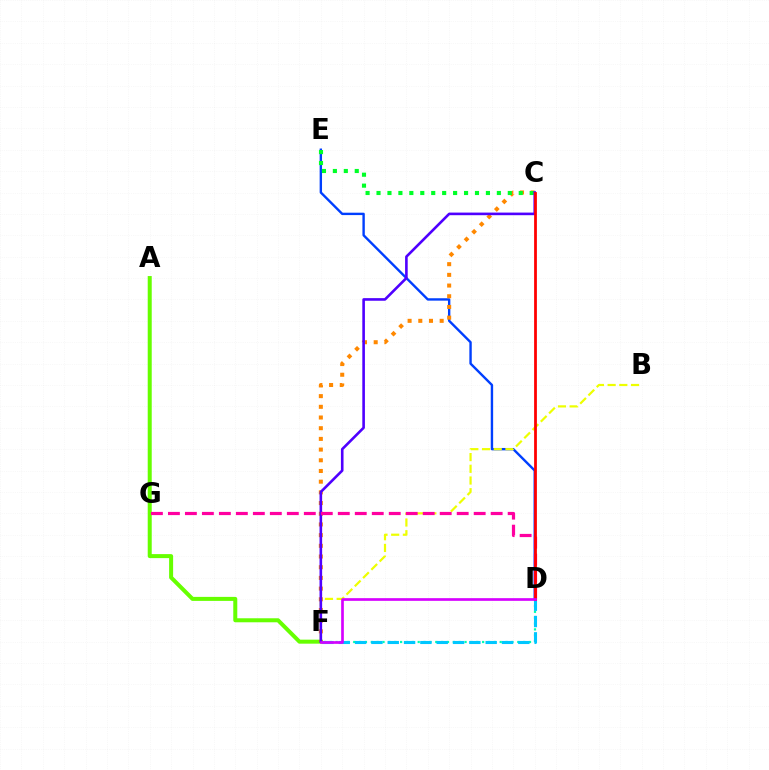{('D', 'E'): [{'color': '#003fff', 'line_style': 'solid', 'thickness': 1.72}], ('B', 'F'): [{'color': '#eeff00', 'line_style': 'dashed', 'thickness': 1.59}], ('A', 'F'): [{'color': '#66ff00', 'line_style': 'solid', 'thickness': 2.89}], ('C', 'F'): [{'color': '#ff8800', 'line_style': 'dotted', 'thickness': 2.91}, {'color': '#4f00ff', 'line_style': 'solid', 'thickness': 1.88}], ('C', 'E'): [{'color': '#00ff27', 'line_style': 'dotted', 'thickness': 2.97}], ('D', 'F'): [{'color': '#00ffaf', 'line_style': 'dotted', 'thickness': 1.59}, {'color': '#00c7ff', 'line_style': 'dashed', 'thickness': 2.22}, {'color': '#d600ff', 'line_style': 'solid', 'thickness': 1.92}], ('D', 'G'): [{'color': '#ff00a0', 'line_style': 'dashed', 'thickness': 2.31}], ('C', 'D'): [{'color': '#ff0000', 'line_style': 'solid', 'thickness': 2.0}]}